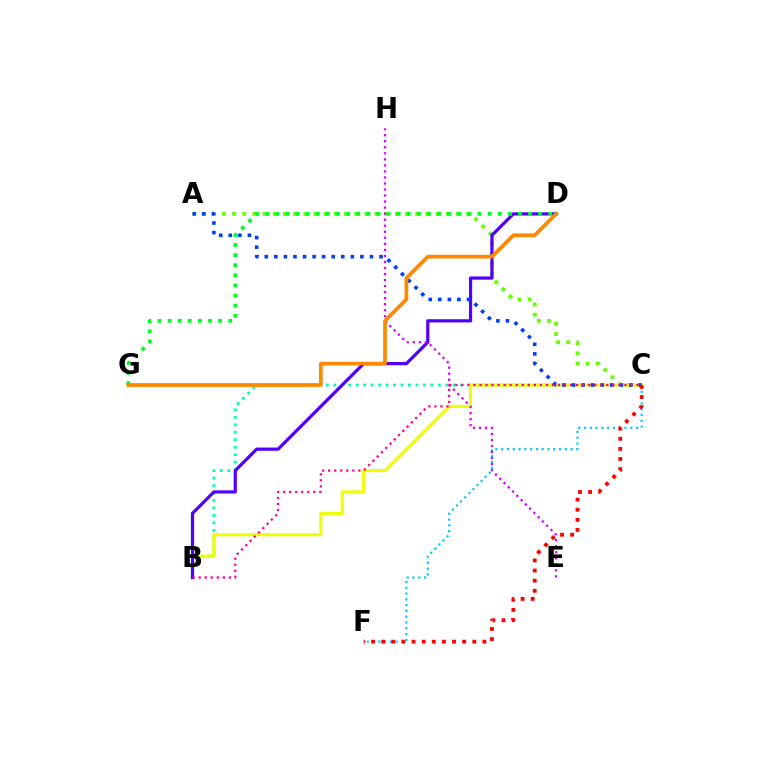{('A', 'C'): [{'color': '#66ff00', 'line_style': 'dotted', 'thickness': 2.76}, {'color': '#003fff', 'line_style': 'dotted', 'thickness': 2.6}], ('B', 'C'): [{'color': '#00ffaf', 'line_style': 'dotted', 'thickness': 2.03}, {'color': '#eeff00', 'line_style': 'solid', 'thickness': 2.21}, {'color': '#ff00a0', 'line_style': 'dotted', 'thickness': 1.64}], ('C', 'F'): [{'color': '#00c7ff', 'line_style': 'dotted', 'thickness': 1.57}, {'color': '#ff0000', 'line_style': 'dotted', 'thickness': 2.75}], ('B', 'D'): [{'color': '#4f00ff', 'line_style': 'solid', 'thickness': 2.31}], ('D', 'G'): [{'color': '#00ff27', 'line_style': 'dotted', 'thickness': 2.75}, {'color': '#ff8800', 'line_style': 'solid', 'thickness': 2.69}], ('E', 'H'): [{'color': '#d600ff', 'line_style': 'dotted', 'thickness': 1.64}]}